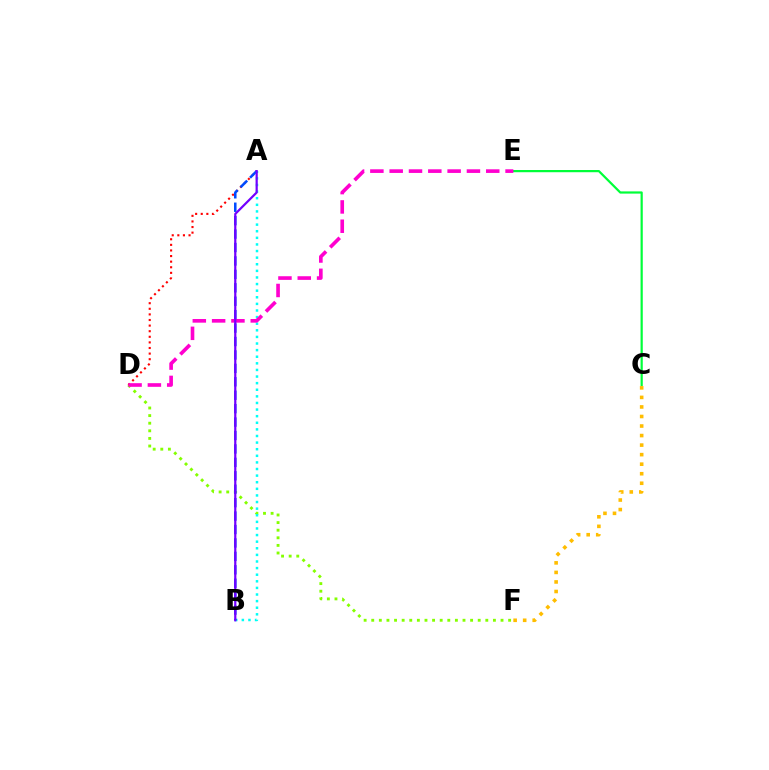{('D', 'F'): [{'color': '#84ff00', 'line_style': 'dotted', 'thickness': 2.07}], ('A', 'B'): [{'color': '#00fff6', 'line_style': 'dotted', 'thickness': 1.79}, {'color': '#004bff', 'line_style': 'dashed', 'thickness': 1.82}, {'color': '#7200ff', 'line_style': 'solid', 'thickness': 1.59}], ('A', 'D'): [{'color': '#ff0000', 'line_style': 'dotted', 'thickness': 1.52}], ('C', 'E'): [{'color': '#00ff39', 'line_style': 'solid', 'thickness': 1.59}], ('D', 'E'): [{'color': '#ff00cf', 'line_style': 'dashed', 'thickness': 2.62}], ('C', 'F'): [{'color': '#ffbd00', 'line_style': 'dotted', 'thickness': 2.59}]}